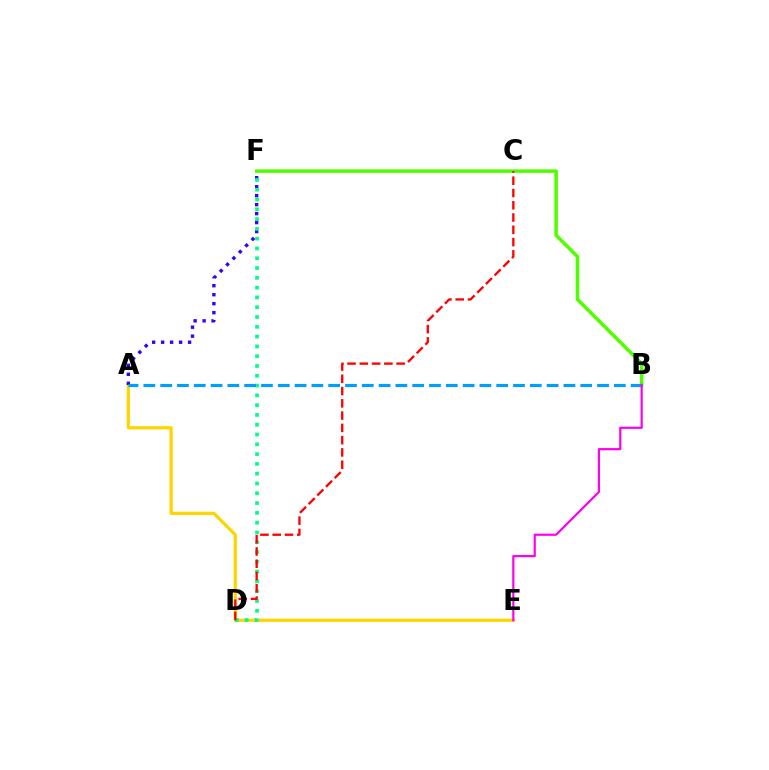{('A', 'E'): [{'color': '#ffd500', 'line_style': 'solid', 'thickness': 2.32}], ('A', 'F'): [{'color': '#3700ff', 'line_style': 'dotted', 'thickness': 2.44}], ('D', 'F'): [{'color': '#00ff86', 'line_style': 'dotted', 'thickness': 2.66}], ('B', 'F'): [{'color': '#4fff00', 'line_style': 'solid', 'thickness': 2.53}], ('C', 'D'): [{'color': '#ff0000', 'line_style': 'dashed', 'thickness': 1.67}], ('A', 'B'): [{'color': '#009eff', 'line_style': 'dashed', 'thickness': 2.28}], ('B', 'E'): [{'color': '#ff00ed', 'line_style': 'solid', 'thickness': 1.58}]}